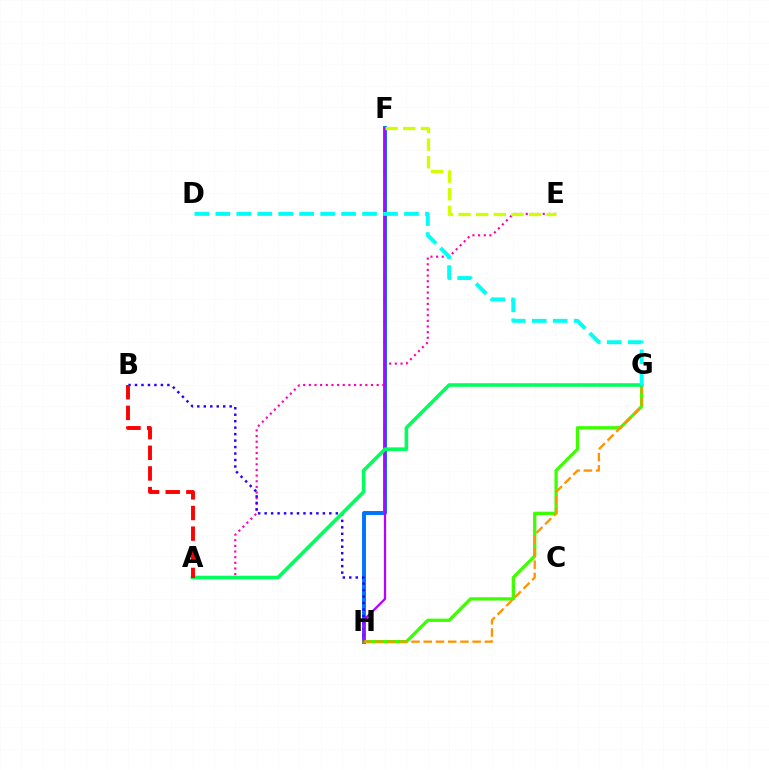{('F', 'H'): [{'color': '#0074ff', 'line_style': 'solid', 'thickness': 2.84}, {'color': '#b900ff', 'line_style': 'solid', 'thickness': 1.62}], ('A', 'E'): [{'color': '#ff00ac', 'line_style': 'dotted', 'thickness': 1.54}], ('B', 'H'): [{'color': '#2500ff', 'line_style': 'dotted', 'thickness': 1.76}], ('G', 'H'): [{'color': '#3dff00', 'line_style': 'solid', 'thickness': 2.37}, {'color': '#ff9400', 'line_style': 'dashed', 'thickness': 1.66}], ('A', 'G'): [{'color': '#00ff5c', 'line_style': 'solid', 'thickness': 2.59}], ('E', 'F'): [{'color': '#d1ff00', 'line_style': 'dashed', 'thickness': 2.4}], ('D', 'G'): [{'color': '#00fff6', 'line_style': 'dashed', 'thickness': 2.85}], ('A', 'B'): [{'color': '#ff0000', 'line_style': 'dashed', 'thickness': 2.8}]}